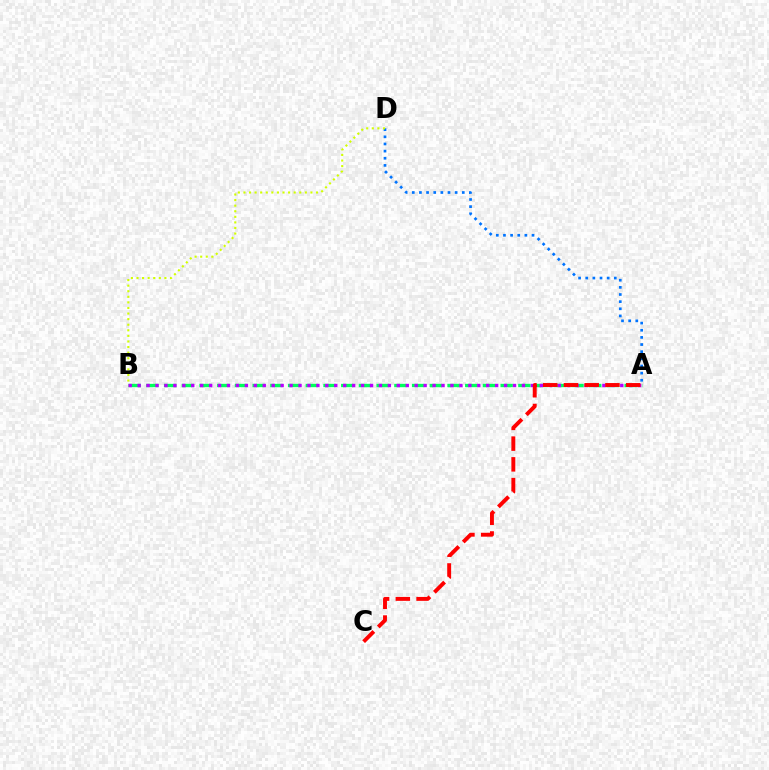{('A', 'D'): [{'color': '#0074ff', 'line_style': 'dotted', 'thickness': 1.94}], ('B', 'D'): [{'color': '#d1ff00', 'line_style': 'dotted', 'thickness': 1.52}], ('A', 'B'): [{'color': '#00ff5c', 'line_style': 'dashed', 'thickness': 2.41}, {'color': '#b900ff', 'line_style': 'dotted', 'thickness': 2.43}], ('A', 'C'): [{'color': '#ff0000', 'line_style': 'dashed', 'thickness': 2.82}]}